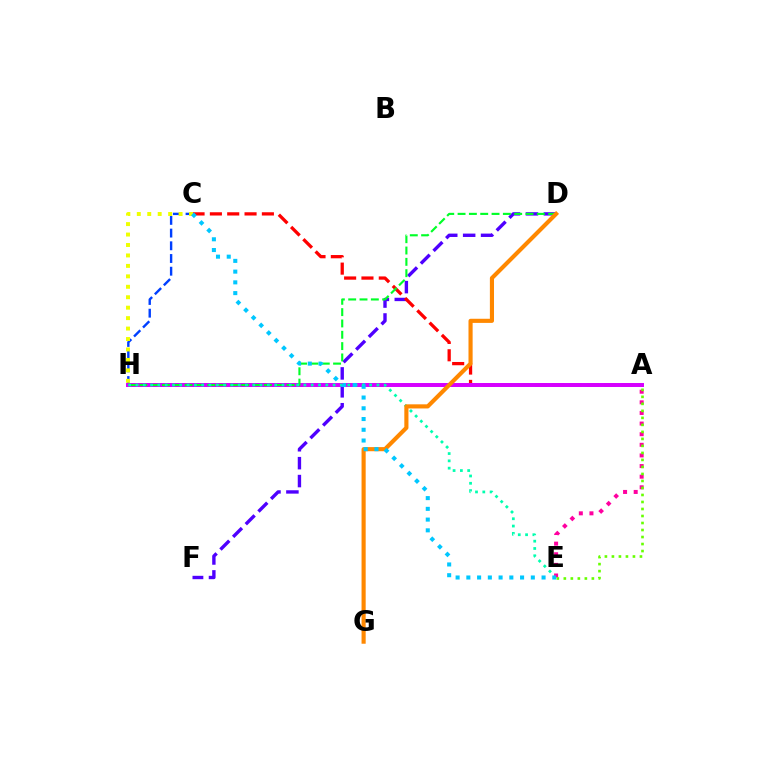{('D', 'F'): [{'color': '#4f00ff', 'line_style': 'dashed', 'thickness': 2.43}], ('A', 'C'): [{'color': '#ff0000', 'line_style': 'dashed', 'thickness': 2.35}], ('C', 'H'): [{'color': '#003fff', 'line_style': 'dashed', 'thickness': 1.73}, {'color': '#eeff00', 'line_style': 'dotted', 'thickness': 2.84}], ('A', 'H'): [{'color': '#d600ff', 'line_style': 'solid', 'thickness': 2.86}], ('D', 'H'): [{'color': '#00ff27', 'line_style': 'dashed', 'thickness': 1.54}], ('E', 'H'): [{'color': '#00ffaf', 'line_style': 'dotted', 'thickness': 1.98}], ('A', 'E'): [{'color': '#ff00a0', 'line_style': 'dotted', 'thickness': 2.89}, {'color': '#66ff00', 'line_style': 'dotted', 'thickness': 1.9}], ('D', 'G'): [{'color': '#ff8800', 'line_style': 'solid', 'thickness': 2.97}], ('C', 'E'): [{'color': '#00c7ff', 'line_style': 'dotted', 'thickness': 2.92}]}